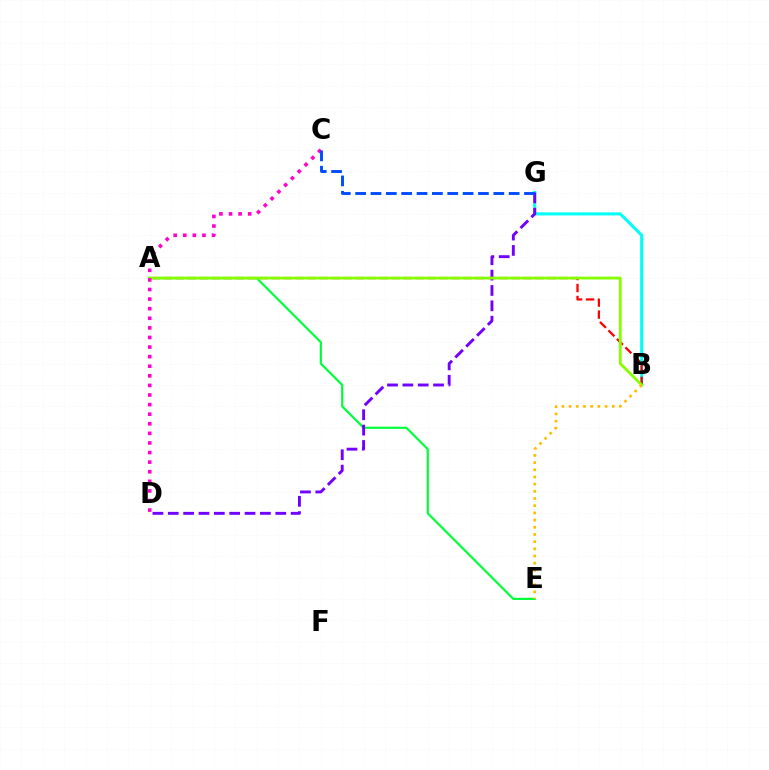{('B', 'G'): [{'color': '#00fff6', 'line_style': 'solid', 'thickness': 2.21}], ('A', 'E'): [{'color': '#00ff39', 'line_style': 'solid', 'thickness': 1.58}], ('A', 'B'): [{'color': '#ff0000', 'line_style': 'dashed', 'thickness': 1.63}, {'color': '#84ff00', 'line_style': 'solid', 'thickness': 2.03}], ('D', 'G'): [{'color': '#7200ff', 'line_style': 'dashed', 'thickness': 2.09}], ('B', 'E'): [{'color': '#ffbd00', 'line_style': 'dotted', 'thickness': 1.95}], ('C', 'D'): [{'color': '#ff00cf', 'line_style': 'dotted', 'thickness': 2.61}], ('C', 'G'): [{'color': '#004bff', 'line_style': 'dashed', 'thickness': 2.09}]}